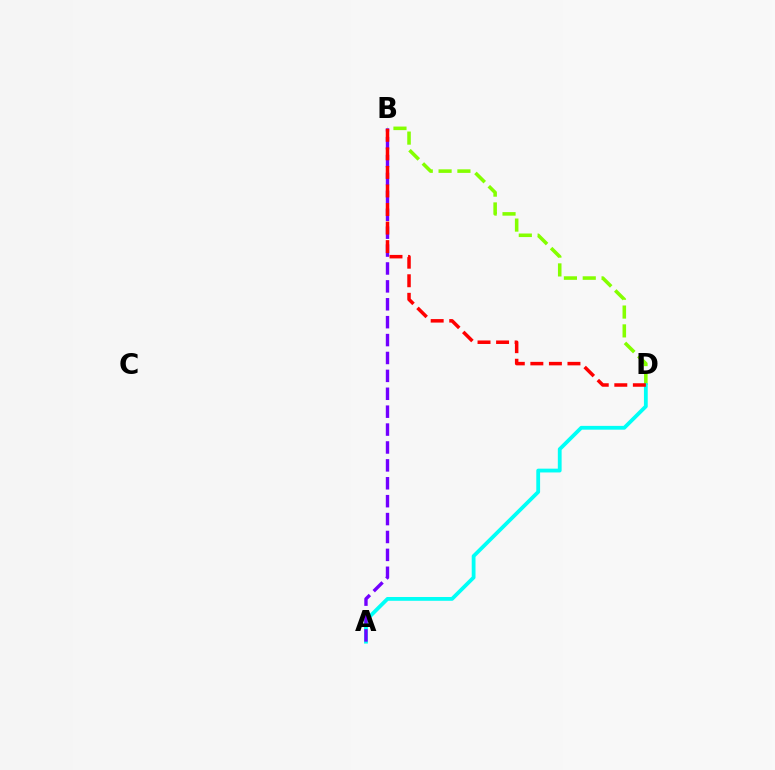{('B', 'D'): [{'color': '#84ff00', 'line_style': 'dashed', 'thickness': 2.56}, {'color': '#ff0000', 'line_style': 'dashed', 'thickness': 2.52}], ('A', 'D'): [{'color': '#00fff6', 'line_style': 'solid', 'thickness': 2.73}], ('A', 'B'): [{'color': '#7200ff', 'line_style': 'dashed', 'thickness': 2.43}]}